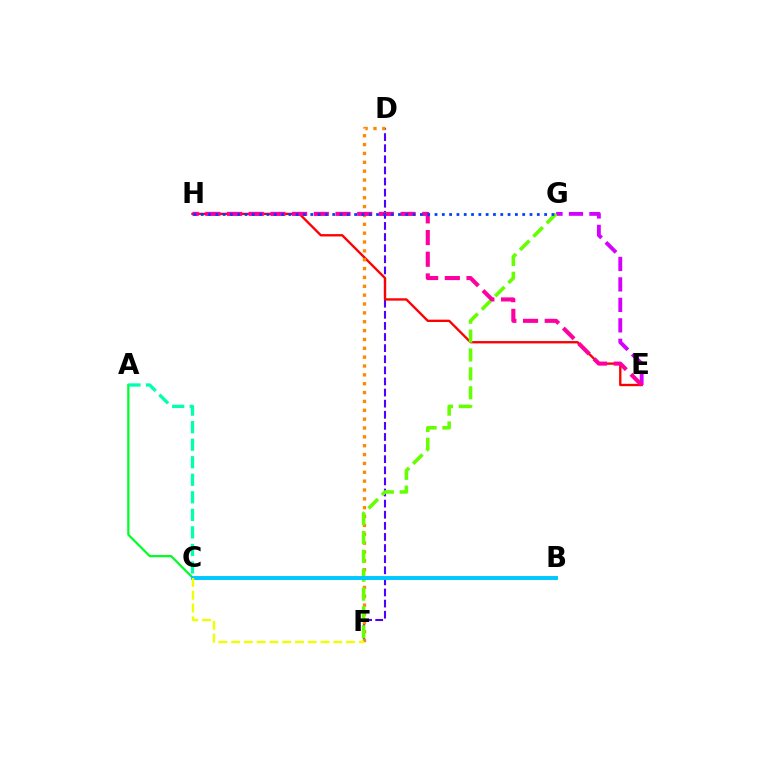{('D', 'F'): [{'color': '#4f00ff', 'line_style': 'dashed', 'thickness': 1.51}, {'color': '#ff8800', 'line_style': 'dotted', 'thickness': 2.41}], ('E', 'H'): [{'color': '#ff0000', 'line_style': 'solid', 'thickness': 1.69}, {'color': '#ff00a0', 'line_style': 'dashed', 'thickness': 2.95}], ('E', 'G'): [{'color': '#d600ff', 'line_style': 'dashed', 'thickness': 2.78}], ('F', 'G'): [{'color': '#66ff00', 'line_style': 'dashed', 'thickness': 2.57}], ('A', 'C'): [{'color': '#00ff27', 'line_style': 'solid', 'thickness': 1.6}, {'color': '#00ffaf', 'line_style': 'dashed', 'thickness': 2.38}], ('B', 'C'): [{'color': '#00c7ff', 'line_style': 'solid', 'thickness': 2.82}], ('G', 'H'): [{'color': '#003fff', 'line_style': 'dotted', 'thickness': 1.99}], ('C', 'F'): [{'color': '#eeff00', 'line_style': 'dashed', 'thickness': 1.73}]}